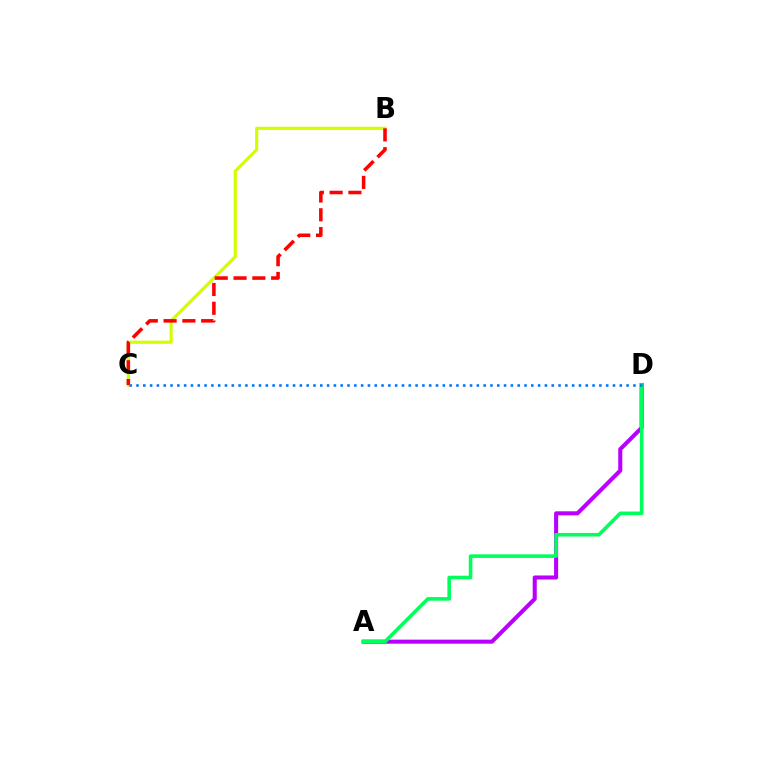{('A', 'D'): [{'color': '#b900ff', 'line_style': 'solid', 'thickness': 2.92}, {'color': '#00ff5c', 'line_style': 'solid', 'thickness': 2.57}], ('B', 'C'): [{'color': '#d1ff00', 'line_style': 'solid', 'thickness': 2.29}, {'color': '#ff0000', 'line_style': 'dashed', 'thickness': 2.55}], ('C', 'D'): [{'color': '#0074ff', 'line_style': 'dotted', 'thickness': 1.85}]}